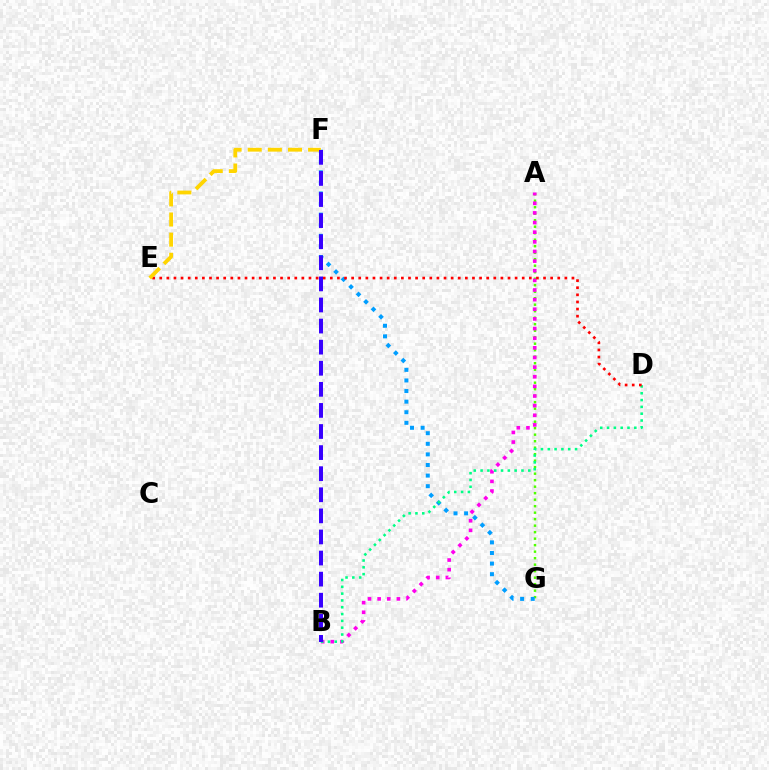{('A', 'G'): [{'color': '#4fff00', 'line_style': 'dotted', 'thickness': 1.77}], ('F', 'G'): [{'color': '#009eff', 'line_style': 'dotted', 'thickness': 2.88}], ('A', 'B'): [{'color': '#ff00ed', 'line_style': 'dotted', 'thickness': 2.62}], ('B', 'D'): [{'color': '#00ff86', 'line_style': 'dotted', 'thickness': 1.85}], ('D', 'E'): [{'color': '#ff0000', 'line_style': 'dotted', 'thickness': 1.93}], ('E', 'F'): [{'color': '#ffd500', 'line_style': 'dashed', 'thickness': 2.73}], ('B', 'F'): [{'color': '#3700ff', 'line_style': 'dashed', 'thickness': 2.86}]}